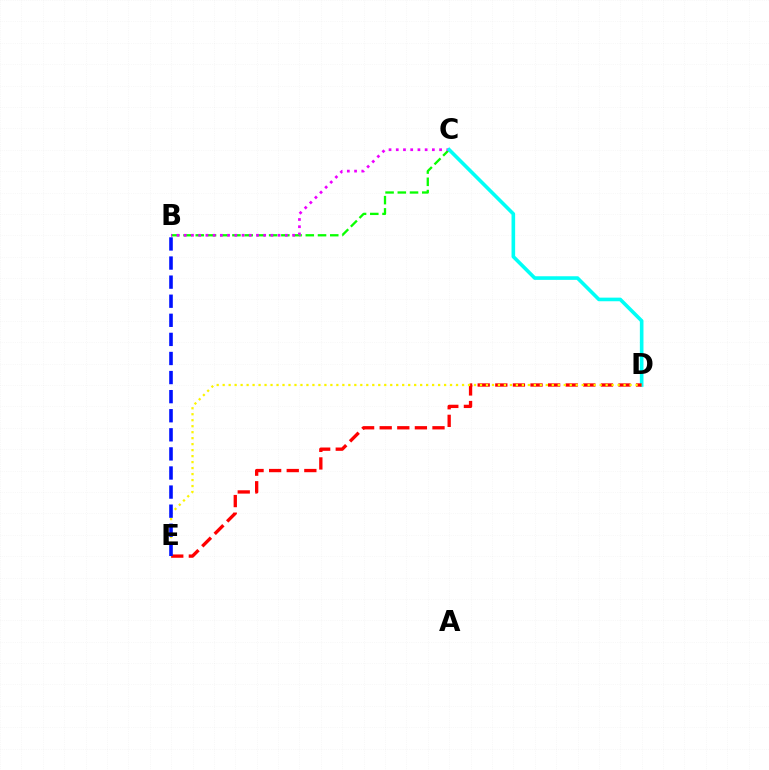{('B', 'C'): [{'color': '#08ff00', 'line_style': 'dashed', 'thickness': 1.66}, {'color': '#ee00ff', 'line_style': 'dotted', 'thickness': 1.96}], ('C', 'D'): [{'color': '#00fff6', 'line_style': 'solid', 'thickness': 2.6}], ('D', 'E'): [{'color': '#ff0000', 'line_style': 'dashed', 'thickness': 2.39}, {'color': '#fcf500', 'line_style': 'dotted', 'thickness': 1.63}], ('B', 'E'): [{'color': '#0010ff', 'line_style': 'dashed', 'thickness': 2.59}]}